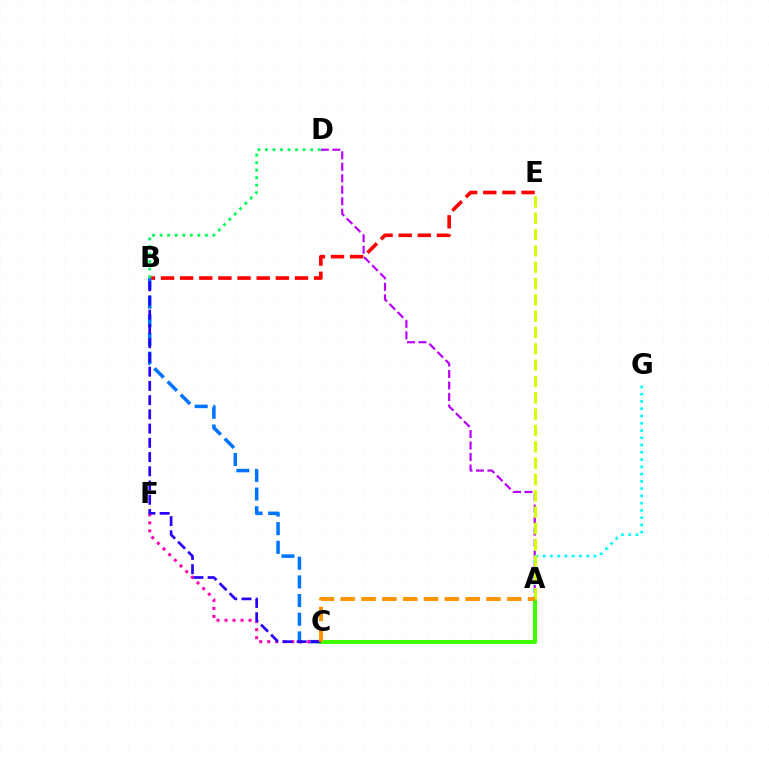{('A', 'D'): [{'color': '#b900ff', 'line_style': 'dashed', 'thickness': 1.56}], ('B', 'E'): [{'color': '#ff0000', 'line_style': 'dashed', 'thickness': 2.6}], ('B', 'D'): [{'color': '#00ff5c', 'line_style': 'dotted', 'thickness': 2.05}], ('B', 'C'): [{'color': '#0074ff', 'line_style': 'dashed', 'thickness': 2.53}, {'color': '#2500ff', 'line_style': 'dashed', 'thickness': 1.93}], ('A', 'C'): [{'color': '#3dff00', 'line_style': 'solid', 'thickness': 2.94}, {'color': '#ff9400', 'line_style': 'dashed', 'thickness': 2.83}], ('C', 'F'): [{'color': '#ff00ac', 'line_style': 'dotted', 'thickness': 2.18}], ('A', 'G'): [{'color': '#00fff6', 'line_style': 'dotted', 'thickness': 1.97}], ('A', 'E'): [{'color': '#d1ff00', 'line_style': 'dashed', 'thickness': 2.22}]}